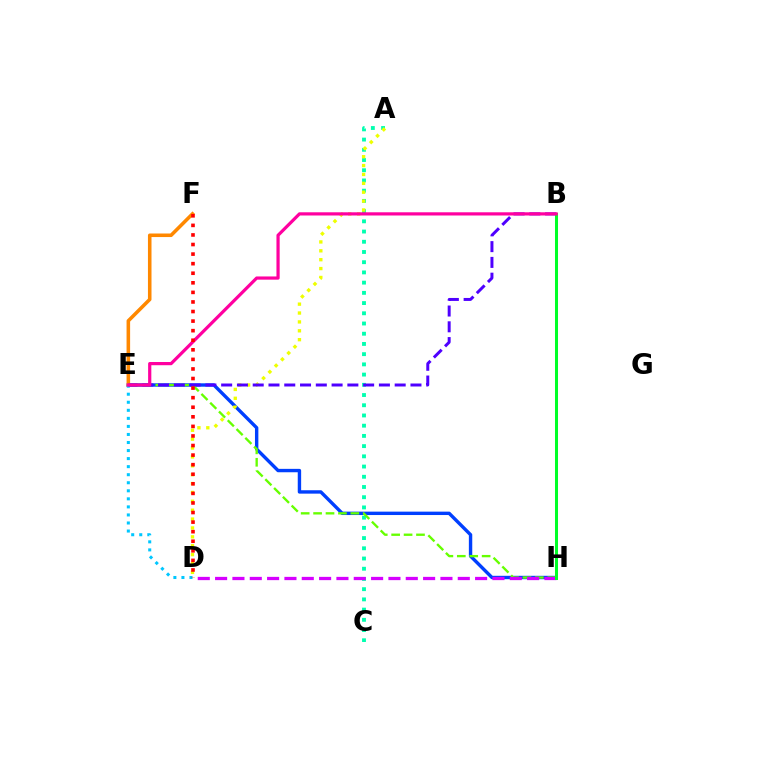{('E', 'H'): [{'color': '#003fff', 'line_style': 'solid', 'thickness': 2.44}, {'color': '#66ff00', 'line_style': 'dashed', 'thickness': 1.69}], ('A', 'C'): [{'color': '#00ffaf', 'line_style': 'dotted', 'thickness': 2.78}], ('E', 'F'): [{'color': '#ff8800', 'line_style': 'solid', 'thickness': 2.56}], ('D', 'E'): [{'color': '#00c7ff', 'line_style': 'dotted', 'thickness': 2.19}], ('A', 'D'): [{'color': '#eeff00', 'line_style': 'dotted', 'thickness': 2.41}], ('D', 'H'): [{'color': '#d600ff', 'line_style': 'dashed', 'thickness': 2.35}], ('B', 'E'): [{'color': '#4f00ff', 'line_style': 'dashed', 'thickness': 2.14}, {'color': '#ff00a0', 'line_style': 'solid', 'thickness': 2.31}], ('B', 'H'): [{'color': '#00ff27', 'line_style': 'solid', 'thickness': 2.18}], ('D', 'F'): [{'color': '#ff0000', 'line_style': 'dotted', 'thickness': 2.6}]}